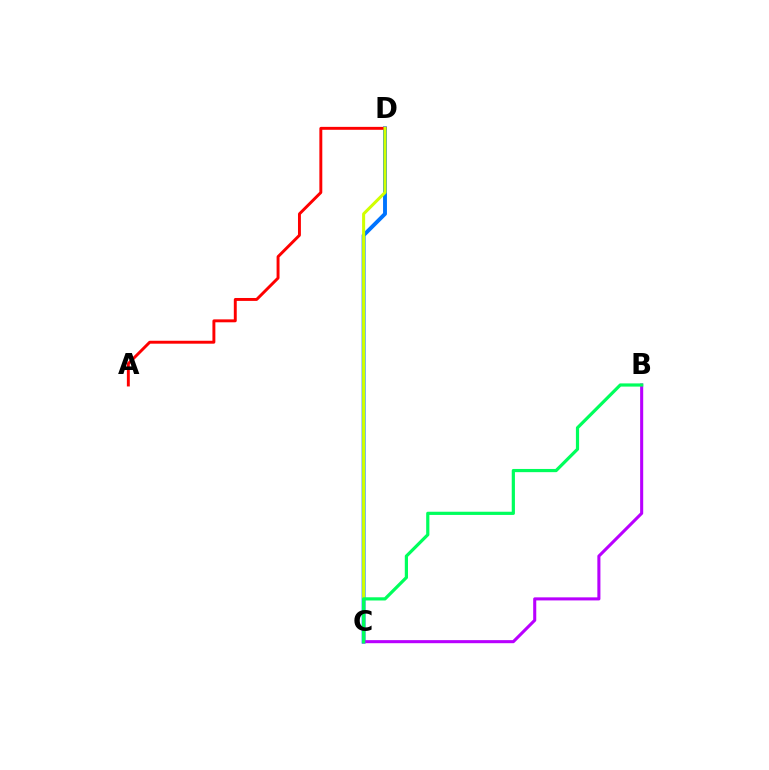{('C', 'D'): [{'color': '#0074ff', 'line_style': 'solid', 'thickness': 2.8}, {'color': '#d1ff00', 'line_style': 'solid', 'thickness': 2.18}], ('A', 'D'): [{'color': '#ff0000', 'line_style': 'solid', 'thickness': 2.1}], ('B', 'C'): [{'color': '#b900ff', 'line_style': 'solid', 'thickness': 2.21}, {'color': '#00ff5c', 'line_style': 'solid', 'thickness': 2.3}]}